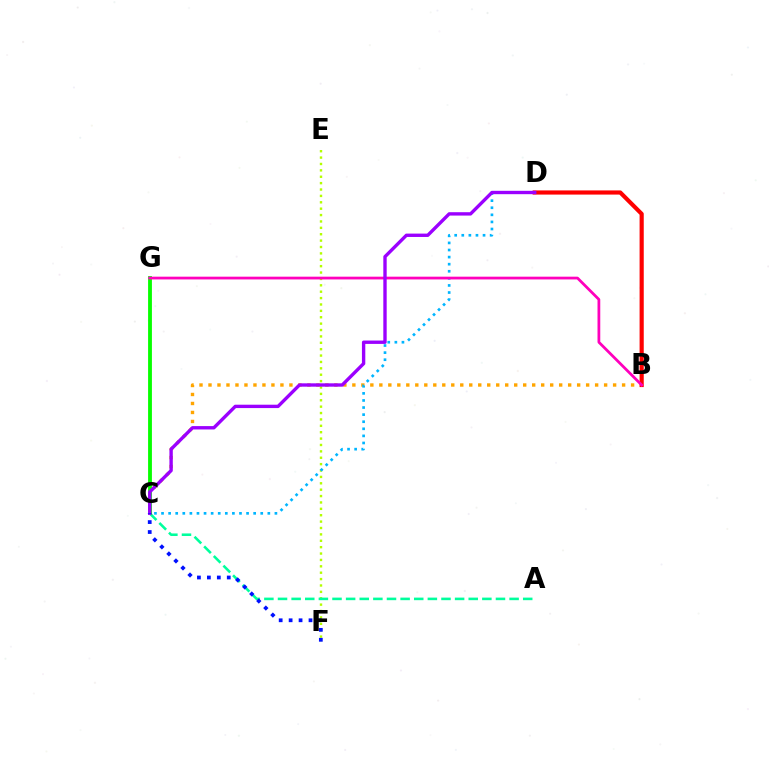{('E', 'F'): [{'color': '#b3ff00', 'line_style': 'dotted', 'thickness': 1.74}], ('B', 'C'): [{'color': '#ffa500', 'line_style': 'dotted', 'thickness': 2.44}], ('C', 'D'): [{'color': '#00b5ff', 'line_style': 'dotted', 'thickness': 1.93}, {'color': '#9b00ff', 'line_style': 'solid', 'thickness': 2.43}], ('A', 'C'): [{'color': '#00ff9d', 'line_style': 'dashed', 'thickness': 1.85}], ('C', 'G'): [{'color': '#08ff00', 'line_style': 'solid', 'thickness': 2.76}], ('B', 'D'): [{'color': '#ff0000', 'line_style': 'solid', 'thickness': 3.0}], ('B', 'G'): [{'color': '#ff00bd', 'line_style': 'solid', 'thickness': 1.99}], ('C', 'F'): [{'color': '#0010ff', 'line_style': 'dotted', 'thickness': 2.7}]}